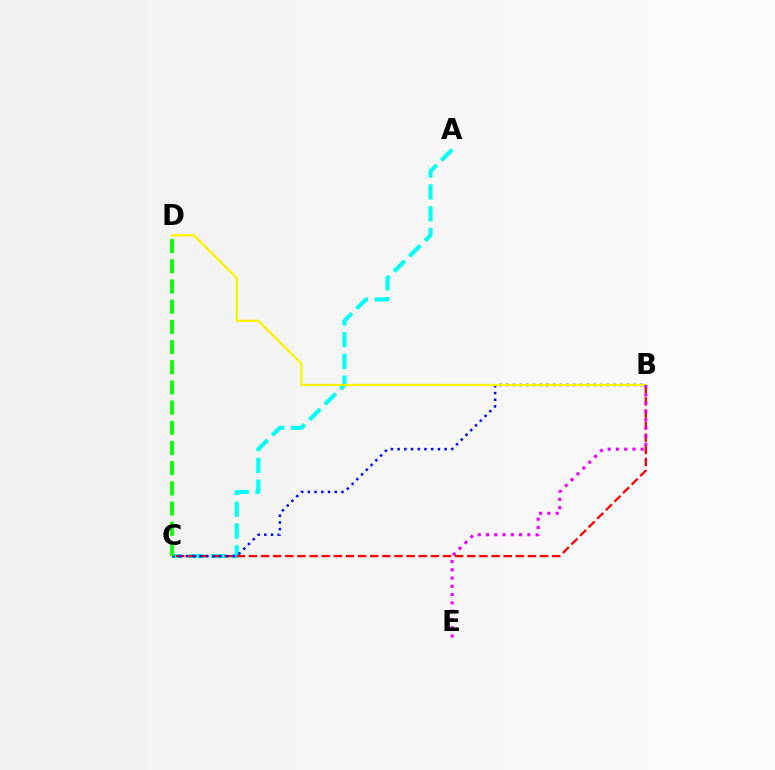{('A', 'C'): [{'color': '#00fff6', 'line_style': 'dashed', 'thickness': 2.96}], ('B', 'C'): [{'color': '#ff0000', 'line_style': 'dashed', 'thickness': 1.65}, {'color': '#0010ff', 'line_style': 'dotted', 'thickness': 1.82}], ('C', 'D'): [{'color': '#08ff00', 'line_style': 'dashed', 'thickness': 2.74}], ('B', 'D'): [{'color': '#fcf500', 'line_style': 'solid', 'thickness': 1.64}], ('B', 'E'): [{'color': '#ee00ff', 'line_style': 'dotted', 'thickness': 2.25}]}